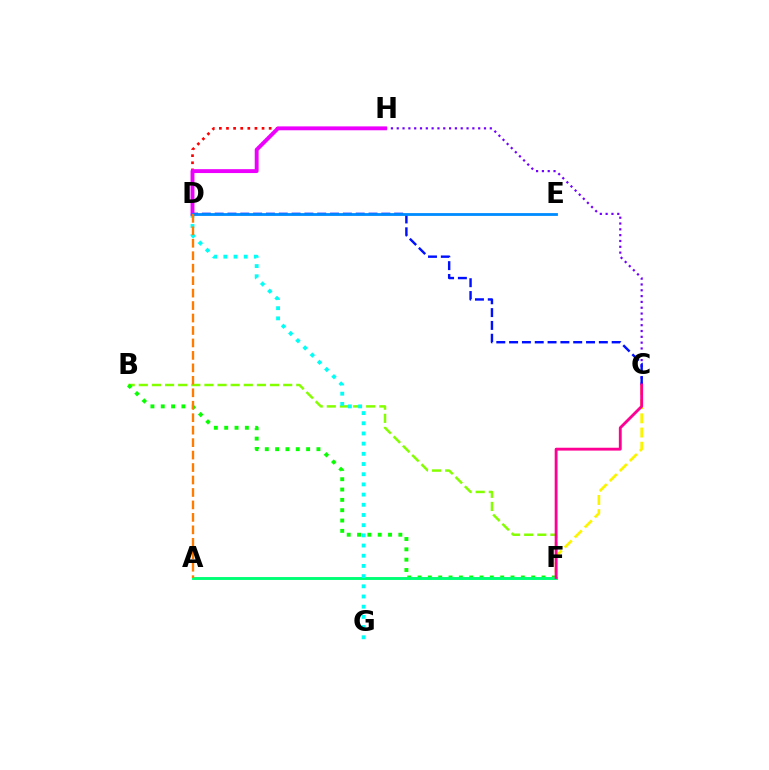{('B', 'F'): [{'color': '#84ff00', 'line_style': 'dashed', 'thickness': 1.78}, {'color': '#08ff00', 'line_style': 'dotted', 'thickness': 2.81}], ('C', 'H'): [{'color': '#7200ff', 'line_style': 'dotted', 'thickness': 1.58}], ('D', 'H'): [{'color': '#ff0000', 'line_style': 'dotted', 'thickness': 1.93}, {'color': '#ee00ff', 'line_style': 'solid', 'thickness': 2.8}], ('C', 'D'): [{'color': '#0010ff', 'line_style': 'dashed', 'thickness': 1.74}], ('C', 'F'): [{'color': '#fcf500', 'line_style': 'dashed', 'thickness': 1.93}, {'color': '#ff0094', 'line_style': 'solid', 'thickness': 2.06}], ('A', 'F'): [{'color': '#00ff74', 'line_style': 'solid', 'thickness': 2.09}], ('D', 'G'): [{'color': '#00fff6', 'line_style': 'dotted', 'thickness': 2.77}], ('D', 'E'): [{'color': '#008cff', 'line_style': 'solid', 'thickness': 2.02}], ('A', 'D'): [{'color': '#ff7c00', 'line_style': 'dashed', 'thickness': 1.69}]}